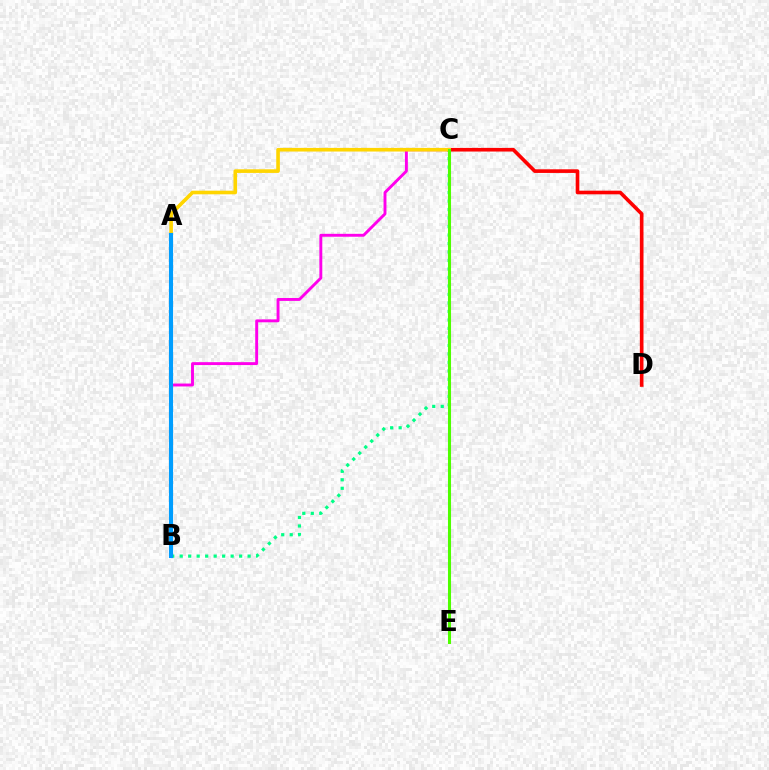{('C', 'D'): [{'color': '#ff0000', 'line_style': 'solid', 'thickness': 2.62}], ('B', 'C'): [{'color': '#00ff86', 'line_style': 'dotted', 'thickness': 2.31}, {'color': '#ff00ed', 'line_style': 'solid', 'thickness': 2.09}], ('C', 'E'): [{'color': '#3700ff', 'line_style': 'dashed', 'thickness': 2.11}, {'color': '#4fff00', 'line_style': 'solid', 'thickness': 2.21}], ('A', 'C'): [{'color': '#ffd500', 'line_style': 'solid', 'thickness': 2.61}], ('A', 'B'): [{'color': '#009eff', 'line_style': 'solid', 'thickness': 2.96}]}